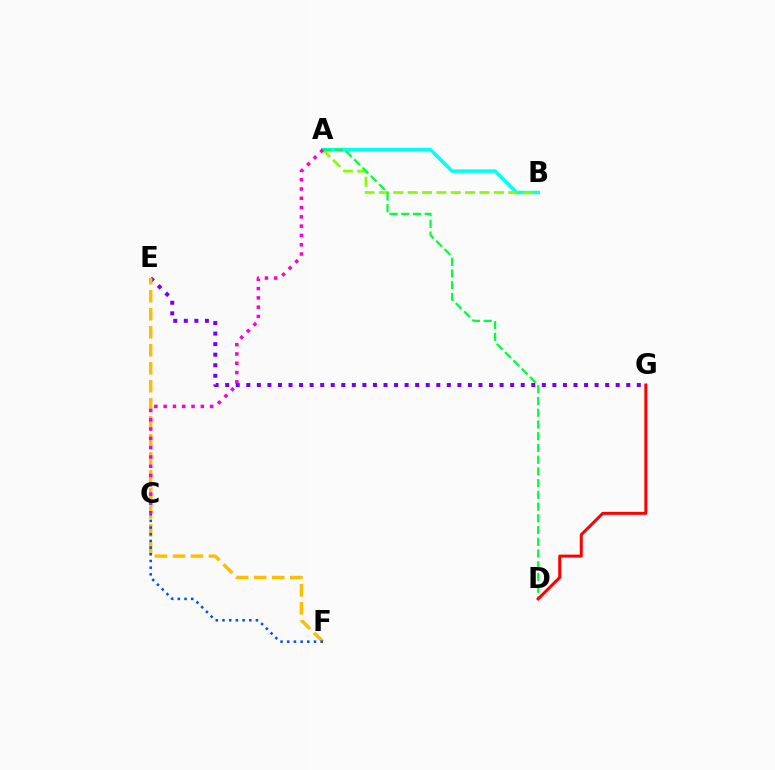{('E', 'G'): [{'color': '#7200ff', 'line_style': 'dotted', 'thickness': 2.87}], ('A', 'B'): [{'color': '#00fff6', 'line_style': 'solid', 'thickness': 2.53}, {'color': '#84ff00', 'line_style': 'dashed', 'thickness': 1.95}], ('E', 'F'): [{'color': '#ffbd00', 'line_style': 'dashed', 'thickness': 2.45}], ('A', 'D'): [{'color': '#00ff39', 'line_style': 'dashed', 'thickness': 1.59}], ('D', 'G'): [{'color': '#ff0000', 'line_style': 'solid', 'thickness': 2.16}], ('C', 'F'): [{'color': '#004bff', 'line_style': 'dotted', 'thickness': 1.82}], ('A', 'C'): [{'color': '#ff00cf', 'line_style': 'dotted', 'thickness': 2.52}]}